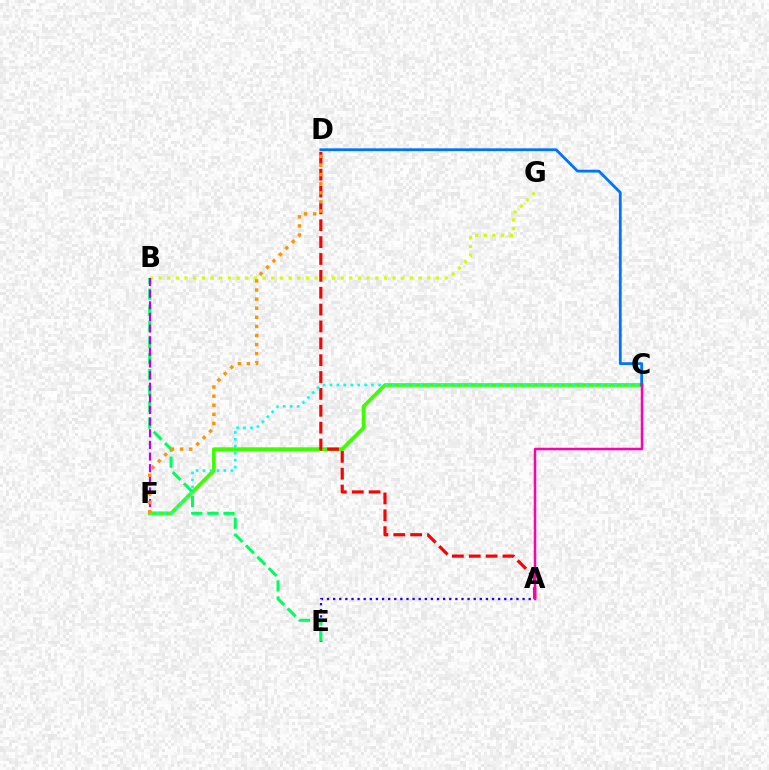{('A', 'E'): [{'color': '#2500ff', 'line_style': 'dotted', 'thickness': 1.66}], ('C', 'F'): [{'color': '#3dff00', 'line_style': 'solid', 'thickness': 2.67}, {'color': '#00fff6', 'line_style': 'dotted', 'thickness': 1.89}], ('B', 'G'): [{'color': '#d1ff00', 'line_style': 'dotted', 'thickness': 2.36}], ('A', 'D'): [{'color': '#ff0000', 'line_style': 'dashed', 'thickness': 2.29}], ('B', 'E'): [{'color': '#00ff5c', 'line_style': 'dashed', 'thickness': 2.18}], ('C', 'D'): [{'color': '#0074ff', 'line_style': 'solid', 'thickness': 2.02}], ('B', 'F'): [{'color': '#b900ff', 'line_style': 'dashed', 'thickness': 1.58}], ('D', 'F'): [{'color': '#ff9400', 'line_style': 'dotted', 'thickness': 2.47}], ('A', 'C'): [{'color': '#ff00ac', 'line_style': 'solid', 'thickness': 1.8}]}